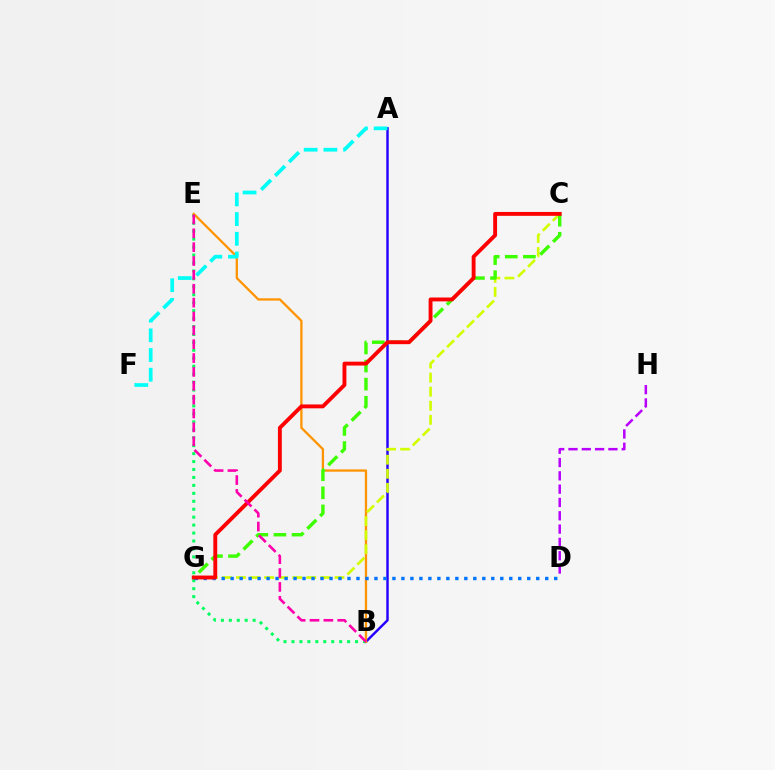{('D', 'H'): [{'color': '#b900ff', 'line_style': 'dashed', 'thickness': 1.81}], ('B', 'E'): [{'color': '#00ff5c', 'line_style': 'dotted', 'thickness': 2.16}, {'color': '#ff9400', 'line_style': 'solid', 'thickness': 1.65}, {'color': '#ff00ac', 'line_style': 'dashed', 'thickness': 1.88}], ('A', 'B'): [{'color': '#2500ff', 'line_style': 'solid', 'thickness': 1.76}], ('C', 'G'): [{'color': '#d1ff00', 'line_style': 'dashed', 'thickness': 1.91}, {'color': '#3dff00', 'line_style': 'dashed', 'thickness': 2.46}, {'color': '#ff0000', 'line_style': 'solid', 'thickness': 2.79}], ('D', 'G'): [{'color': '#0074ff', 'line_style': 'dotted', 'thickness': 2.44}], ('A', 'F'): [{'color': '#00fff6', 'line_style': 'dashed', 'thickness': 2.67}]}